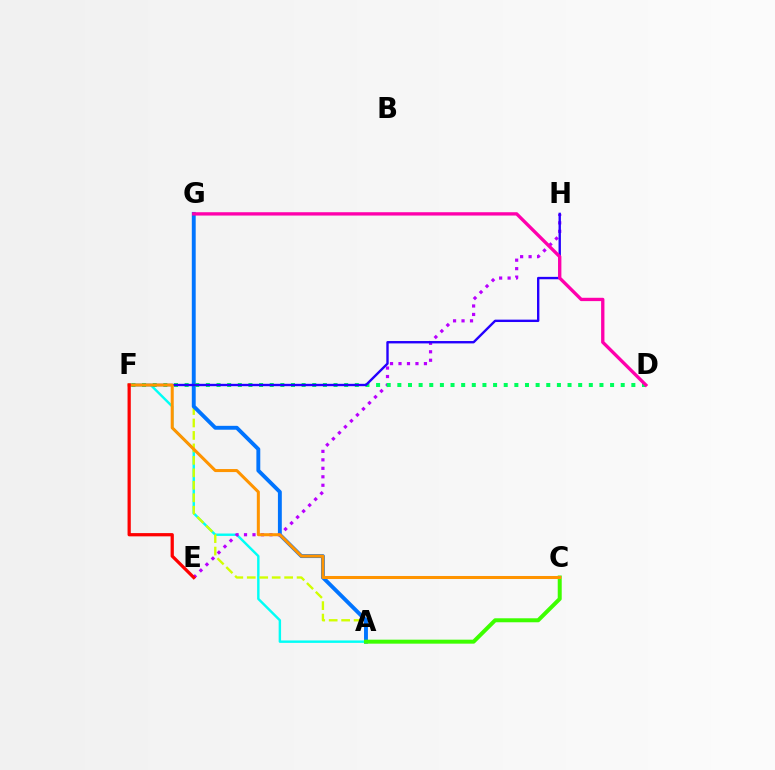{('A', 'F'): [{'color': '#00fff6', 'line_style': 'solid', 'thickness': 1.75}], ('A', 'G'): [{'color': '#d1ff00', 'line_style': 'dashed', 'thickness': 1.69}, {'color': '#0074ff', 'line_style': 'solid', 'thickness': 2.8}], ('E', 'H'): [{'color': '#b900ff', 'line_style': 'dotted', 'thickness': 2.3}], ('D', 'F'): [{'color': '#00ff5c', 'line_style': 'dotted', 'thickness': 2.89}], ('F', 'H'): [{'color': '#2500ff', 'line_style': 'solid', 'thickness': 1.72}], ('A', 'C'): [{'color': '#3dff00', 'line_style': 'solid', 'thickness': 2.87}], ('C', 'F'): [{'color': '#ff9400', 'line_style': 'solid', 'thickness': 2.18}], ('D', 'G'): [{'color': '#ff00ac', 'line_style': 'solid', 'thickness': 2.39}], ('E', 'F'): [{'color': '#ff0000', 'line_style': 'solid', 'thickness': 2.33}]}